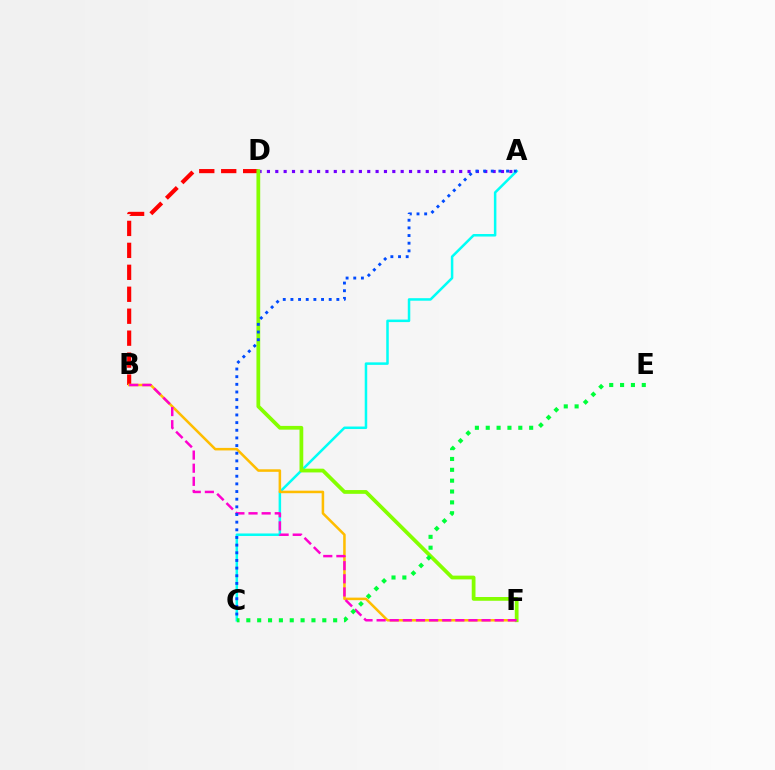{('A', 'D'): [{'color': '#7200ff', 'line_style': 'dotted', 'thickness': 2.27}], ('B', 'D'): [{'color': '#ff0000', 'line_style': 'dashed', 'thickness': 2.98}], ('A', 'C'): [{'color': '#00fff6', 'line_style': 'solid', 'thickness': 1.81}, {'color': '#004bff', 'line_style': 'dotted', 'thickness': 2.08}], ('B', 'F'): [{'color': '#ffbd00', 'line_style': 'solid', 'thickness': 1.83}, {'color': '#ff00cf', 'line_style': 'dashed', 'thickness': 1.78}], ('D', 'F'): [{'color': '#84ff00', 'line_style': 'solid', 'thickness': 2.71}], ('C', 'E'): [{'color': '#00ff39', 'line_style': 'dotted', 'thickness': 2.95}]}